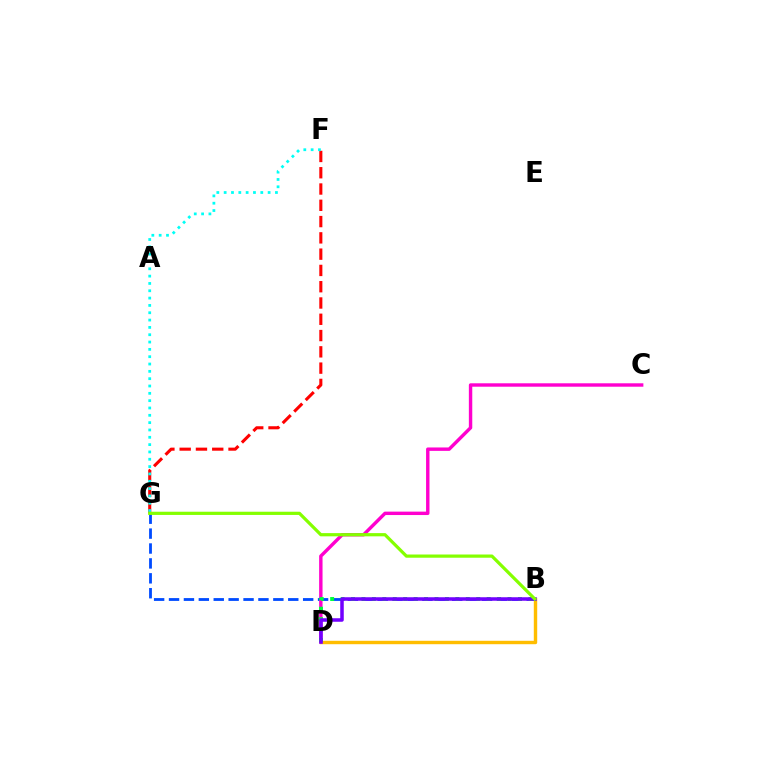{('B', 'D'): [{'color': '#ffbd00', 'line_style': 'solid', 'thickness': 2.46}, {'color': '#00ff39', 'line_style': 'dotted', 'thickness': 2.84}, {'color': '#7200ff', 'line_style': 'solid', 'thickness': 2.53}], ('B', 'G'): [{'color': '#004bff', 'line_style': 'dashed', 'thickness': 2.02}, {'color': '#84ff00', 'line_style': 'solid', 'thickness': 2.31}], ('C', 'D'): [{'color': '#ff00cf', 'line_style': 'solid', 'thickness': 2.46}], ('F', 'G'): [{'color': '#ff0000', 'line_style': 'dashed', 'thickness': 2.21}, {'color': '#00fff6', 'line_style': 'dotted', 'thickness': 1.99}]}